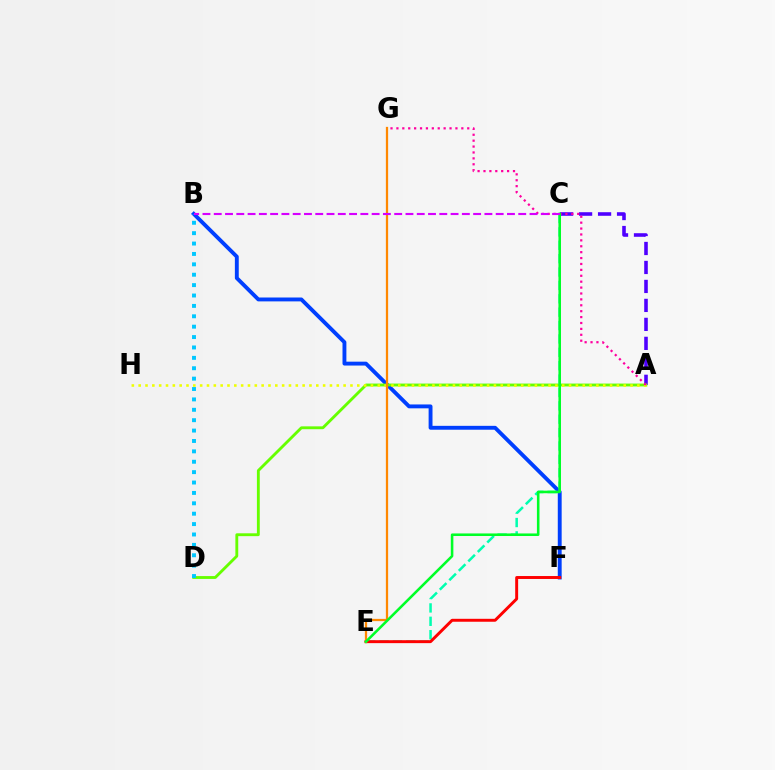{('A', 'C'): [{'color': '#4f00ff', 'line_style': 'dashed', 'thickness': 2.58}], ('B', 'F'): [{'color': '#003fff', 'line_style': 'solid', 'thickness': 2.79}], ('A', 'D'): [{'color': '#66ff00', 'line_style': 'solid', 'thickness': 2.05}], ('B', 'D'): [{'color': '#00c7ff', 'line_style': 'dotted', 'thickness': 2.82}], ('A', 'H'): [{'color': '#eeff00', 'line_style': 'dotted', 'thickness': 1.86}], ('C', 'E'): [{'color': '#00ffaf', 'line_style': 'dashed', 'thickness': 1.82}, {'color': '#00ff27', 'line_style': 'solid', 'thickness': 1.84}], ('E', 'F'): [{'color': '#ff0000', 'line_style': 'solid', 'thickness': 2.12}], ('A', 'G'): [{'color': '#ff00a0', 'line_style': 'dotted', 'thickness': 1.6}], ('E', 'G'): [{'color': '#ff8800', 'line_style': 'solid', 'thickness': 1.62}], ('B', 'C'): [{'color': '#d600ff', 'line_style': 'dashed', 'thickness': 1.53}]}